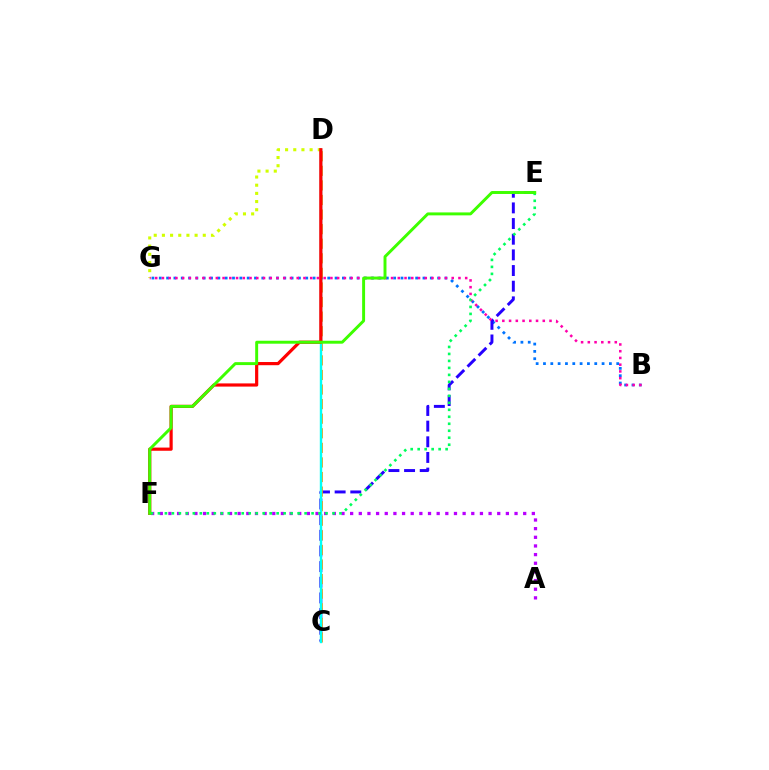{('B', 'G'): [{'color': '#0074ff', 'line_style': 'dotted', 'thickness': 1.99}, {'color': '#ff00ac', 'line_style': 'dotted', 'thickness': 1.83}], ('D', 'G'): [{'color': '#d1ff00', 'line_style': 'dotted', 'thickness': 2.22}], ('A', 'F'): [{'color': '#b900ff', 'line_style': 'dotted', 'thickness': 2.35}], ('C', 'E'): [{'color': '#2500ff', 'line_style': 'dashed', 'thickness': 2.13}], ('C', 'D'): [{'color': '#ff9400', 'line_style': 'dashed', 'thickness': 1.98}, {'color': '#00fff6', 'line_style': 'solid', 'thickness': 1.73}], ('D', 'F'): [{'color': '#ff0000', 'line_style': 'solid', 'thickness': 2.29}], ('E', 'F'): [{'color': '#00ff5c', 'line_style': 'dotted', 'thickness': 1.9}, {'color': '#3dff00', 'line_style': 'solid', 'thickness': 2.12}]}